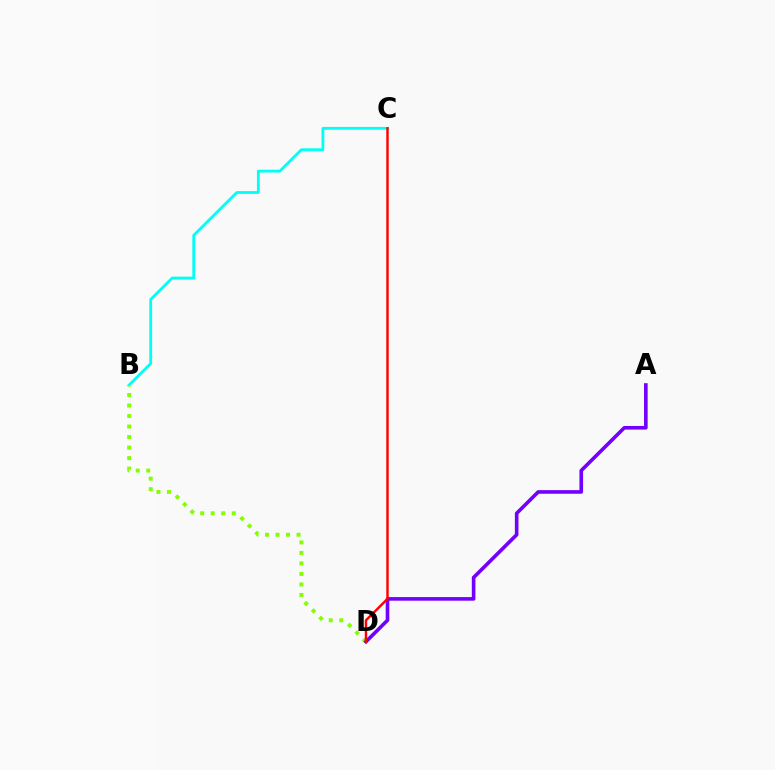{('B', 'C'): [{'color': '#00fff6', 'line_style': 'solid', 'thickness': 2.03}], ('B', 'D'): [{'color': '#84ff00', 'line_style': 'dotted', 'thickness': 2.86}], ('A', 'D'): [{'color': '#7200ff', 'line_style': 'solid', 'thickness': 2.6}], ('C', 'D'): [{'color': '#ff0000', 'line_style': 'solid', 'thickness': 1.74}]}